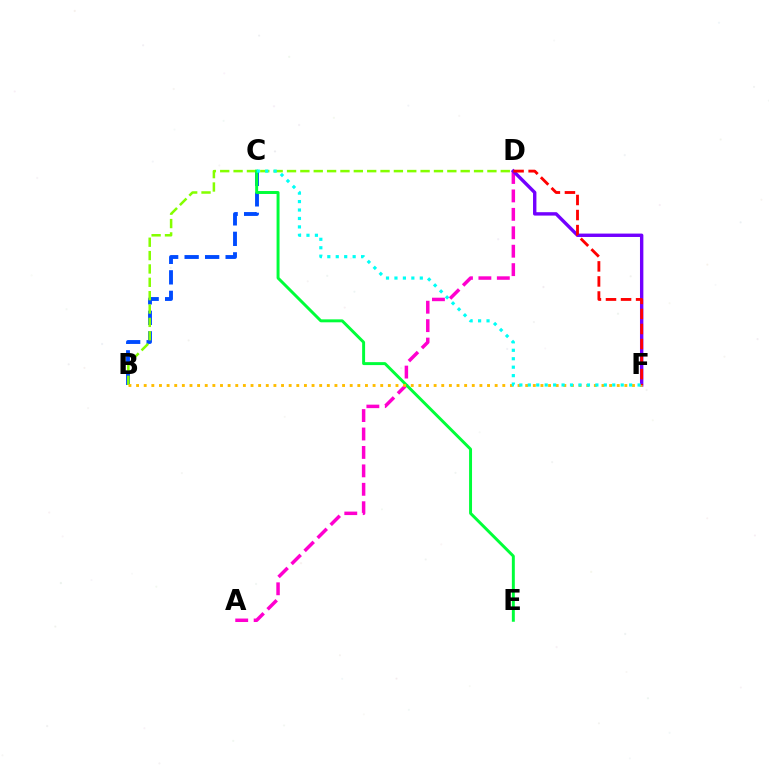{('B', 'C'): [{'color': '#004bff', 'line_style': 'dashed', 'thickness': 2.78}], ('B', 'D'): [{'color': '#84ff00', 'line_style': 'dashed', 'thickness': 1.81}], ('A', 'D'): [{'color': '#ff00cf', 'line_style': 'dashed', 'thickness': 2.5}], ('D', 'F'): [{'color': '#7200ff', 'line_style': 'solid', 'thickness': 2.44}, {'color': '#ff0000', 'line_style': 'dashed', 'thickness': 2.04}], ('C', 'E'): [{'color': '#00ff39', 'line_style': 'solid', 'thickness': 2.12}], ('B', 'F'): [{'color': '#ffbd00', 'line_style': 'dotted', 'thickness': 2.07}], ('C', 'F'): [{'color': '#00fff6', 'line_style': 'dotted', 'thickness': 2.29}]}